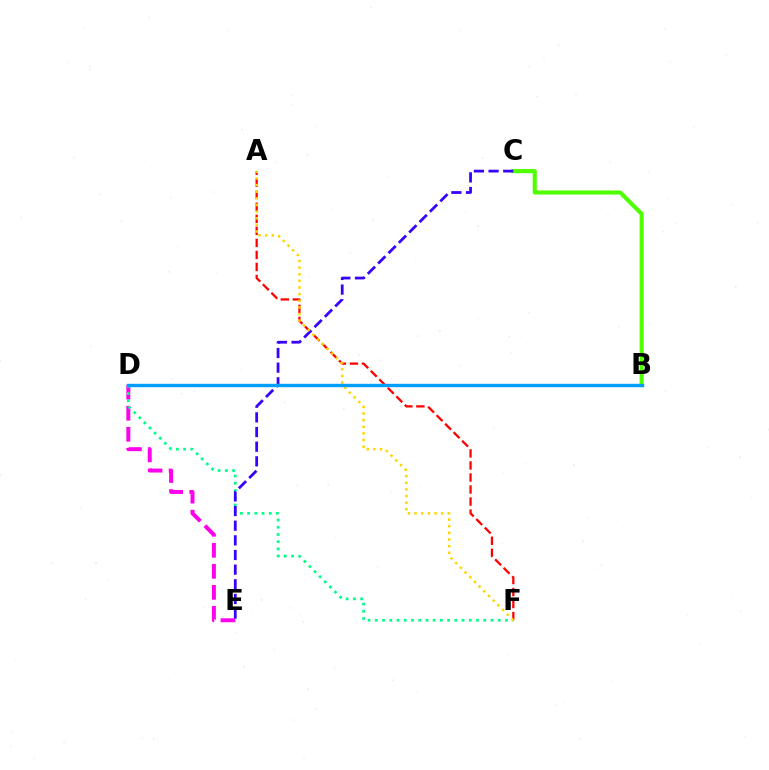{('D', 'E'): [{'color': '#ff00ed', 'line_style': 'dashed', 'thickness': 2.85}], ('D', 'F'): [{'color': '#00ff86', 'line_style': 'dotted', 'thickness': 1.96}], ('B', 'C'): [{'color': '#4fff00', 'line_style': 'solid', 'thickness': 2.96}], ('A', 'F'): [{'color': '#ff0000', 'line_style': 'dashed', 'thickness': 1.63}, {'color': '#ffd500', 'line_style': 'dotted', 'thickness': 1.8}], ('C', 'E'): [{'color': '#3700ff', 'line_style': 'dashed', 'thickness': 1.99}], ('B', 'D'): [{'color': '#009eff', 'line_style': 'solid', 'thickness': 2.43}]}